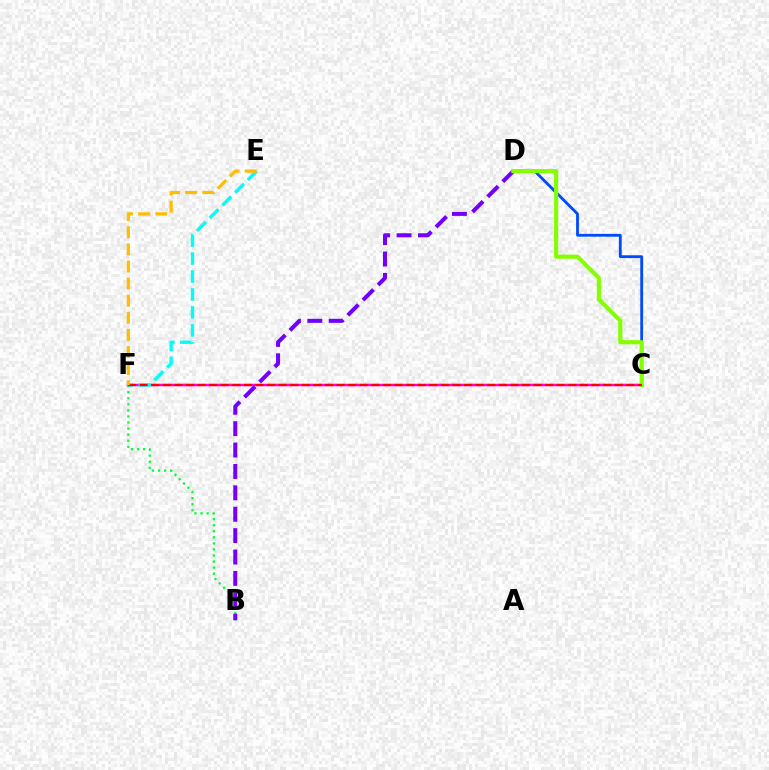{('C', 'F'): [{'color': '#ff00cf', 'line_style': 'solid', 'thickness': 1.79}, {'color': '#ff0000', 'line_style': 'dashed', 'thickness': 1.57}], ('C', 'D'): [{'color': '#004bff', 'line_style': 'solid', 'thickness': 2.02}, {'color': '#84ff00', 'line_style': 'solid', 'thickness': 2.98}], ('B', 'F'): [{'color': '#00ff39', 'line_style': 'dotted', 'thickness': 1.65}], ('E', 'F'): [{'color': '#00fff6', 'line_style': 'dashed', 'thickness': 2.44}, {'color': '#ffbd00', 'line_style': 'dashed', 'thickness': 2.32}], ('B', 'D'): [{'color': '#7200ff', 'line_style': 'dashed', 'thickness': 2.91}]}